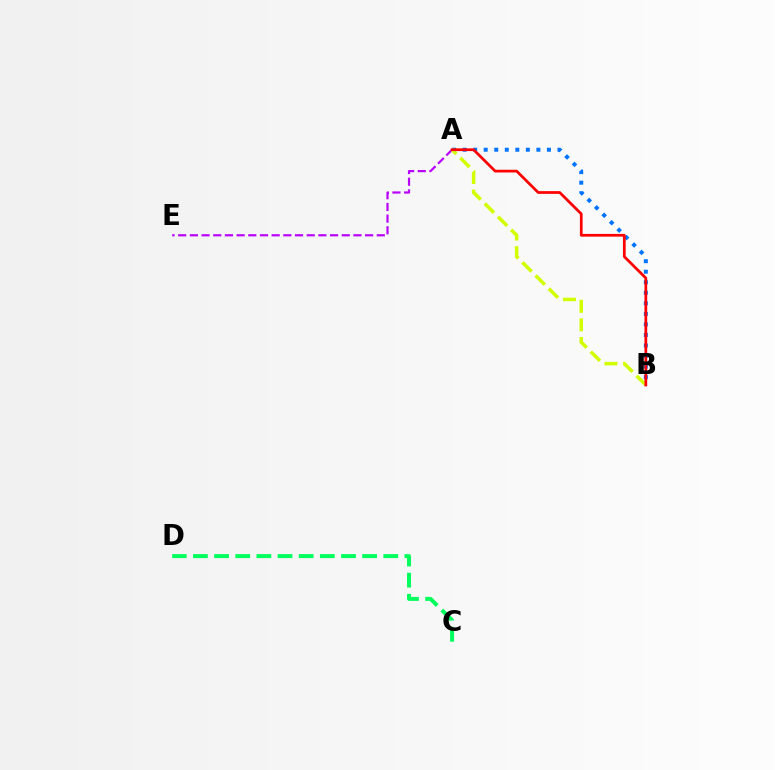{('A', 'B'): [{'color': '#0074ff', 'line_style': 'dotted', 'thickness': 2.86}, {'color': '#d1ff00', 'line_style': 'dashed', 'thickness': 2.53}, {'color': '#ff0000', 'line_style': 'solid', 'thickness': 1.96}], ('A', 'E'): [{'color': '#b900ff', 'line_style': 'dashed', 'thickness': 1.59}], ('C', 'D'): [{'color': '#00ff5c', 'line_style': 'dashed', 'thickness': 2.87}]}